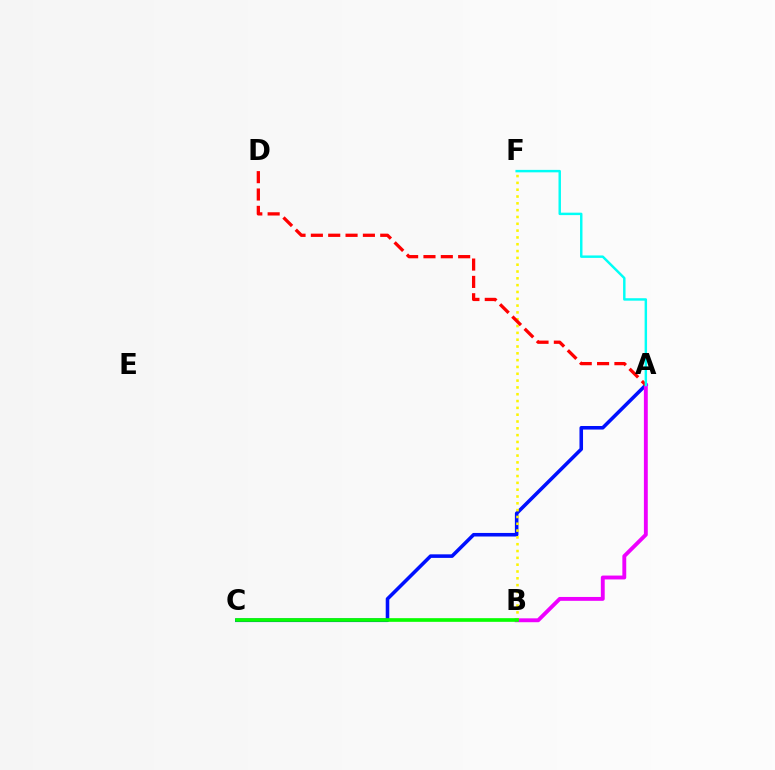{('A', 'C'): [{'color': '#0010ff', 'line_style': 'solid', 'thickness': 2.56}], ('A', 'B'): [{'color': '#ee00ff', 'line_style': 'solid', 'thickness': 2.79}], ('B', 'F'): [{'color': '#fcf500', 'line_style': 'dotted', 'thickness': 1.85}], ('A', 'D'): [{'color': '#ff0000', 'line_style': 'dashed', 'thickness': 2.36}], ('A', 'F'): [{'color': '#00fff6', 'line_style': 'solid', 'thickness': 1.76}], ('B', 'C'): [{'color': '#08ff00', 'line_style': 'solid', 'thickness': 2.64}]}